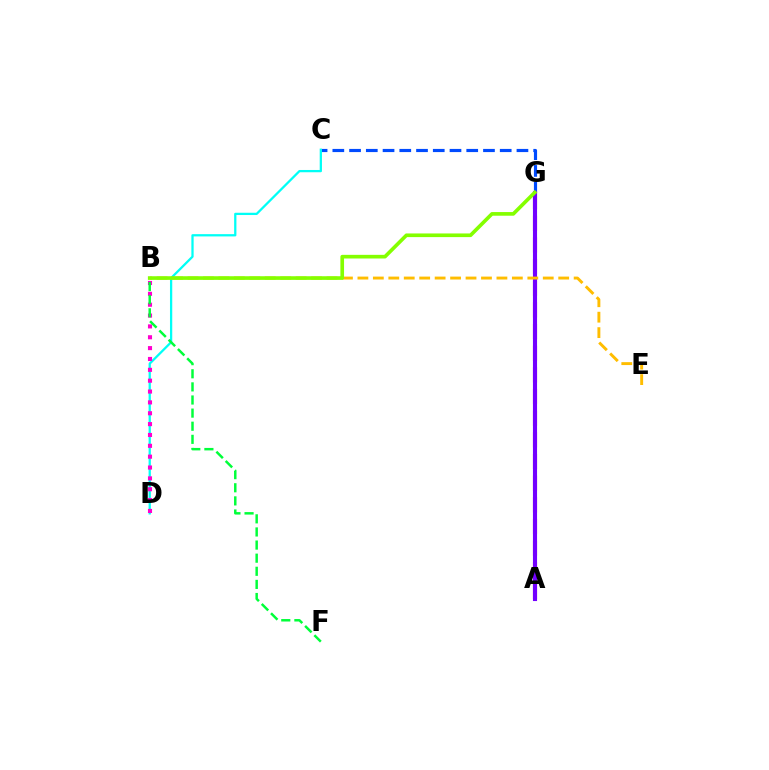{('A', 'G'): [{'color': '#ff0000', 'line_style': 'dashed', 'thickness': 2.94}, {'color': '#7200ff', 'line_style': 'solid', 'thickness': 2.95}], ('C', 'G'): [{'color': '#004bff', 'line_style': 'dashed', 'thickness': 2.27}], ('C', 'D'): [{'color': '#00fff6', 'line_style': 'solid', 'thickness': 1.63}], ('B', 'D'): [{'color': '#ff00cf', 'line_style': 'dotted', 'thickness': 2.95}], ('B', 'E'): [{'color': '#ffbd00', 'line_style': 'dashed', 'thickness': 2.1}], ('B', 'G'): [{'color': '#84ff00', 'line_style': 'solid', 'thickness': 2.63}], ('B', 'F'): [{'color': '#00ff39', 'line_style': 'dashed', 'thickness': 1.78}]}